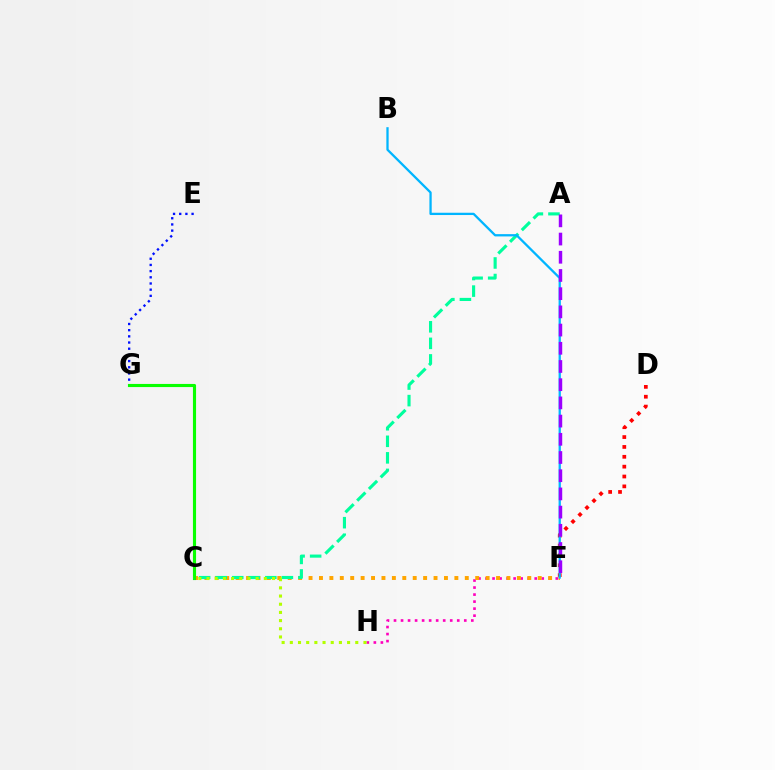{('E', 'G'): [{'color': '#0010ff', 'line_style': 'dotted', 'thickness': 1.68}], ('D', 'F'): [{'color': '#ff0000', 'line_style': 'dotted', 'thickness': 2.68}], ('F', 'H'): [{'color': '#ff00bd', 'line_style': 'dotted', 'thickness': 1.91}], ('C', 'F'): [{'color': '#ffa500', 'line_style': 'dotted', 'thickness': 2.83}], ('C', 'G'): [{'color': '#08ff00', 'line_style': 'solid', 'thickness': 2.25}], ('A', 'C'): [{'color': '#00ff9d', 'line_style': 'dashed', 'thickness': 2.25}], ('C', 'H'): [{'color': '#b3ff00', 'line_style': 'dotted', 'thickness': 2.22}], ('B', 'F'): [{'color': '#00b5ff', 'line_style': 'solid', 'thickness': 1.65}], ('A', 'F'): [{'color': '#9b00ff', 'line_style': 'dashed', 'thickness': 2.47}]}